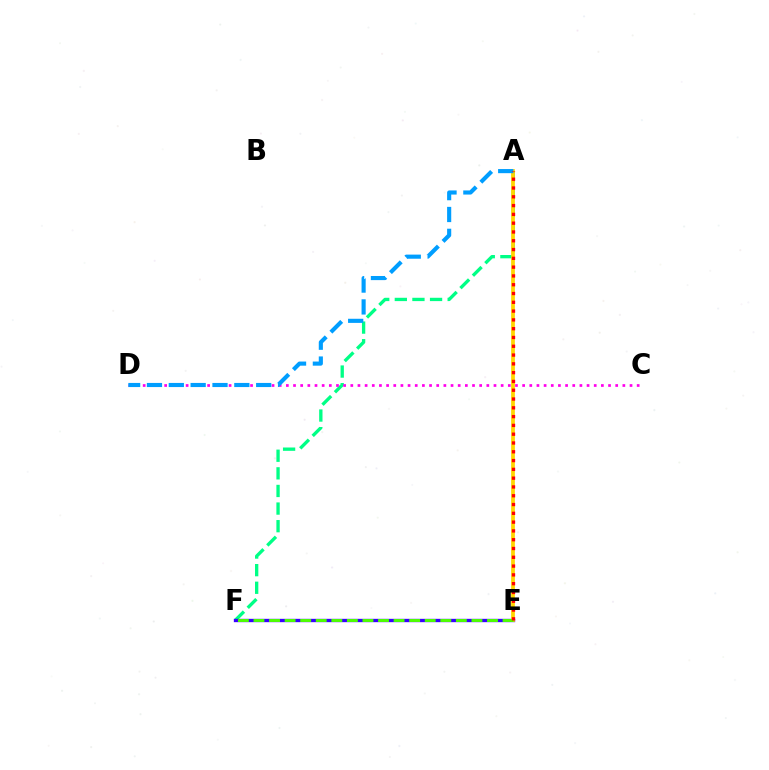{('A', 'F'): [{'color': '#00ff86', 'line_style': 'dashed', 'thickness': 2.39}], ('C', 'D'): [{'color': '#ff00ed', 'line_style': 'dotted', 'thickness': 1.95}], ('E', 'F'): [{'color': '#3700ff', 'line_style': 'solid', 'thickness': 2.41}, {'color': '#4fff00', 'line_style': 'dashed', 'thickness': 2.12}], ('A', 'E'): [{'color': '#ffd500', 'line_style': 'solid', 'thickness': 2.7}, {'color': '#ff0000', 'line_style': 'dotted', 'thickness': 2.39}], ('A', 'D'): [{'color': '#009eff', 'line_style': 'dashed', 'thickness': 2.97}]}